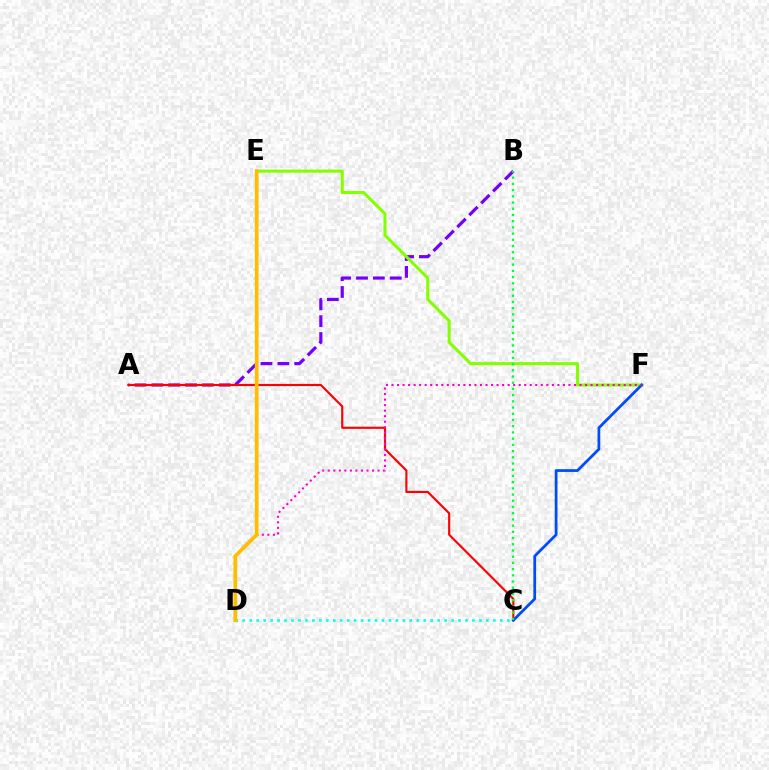{('A', 'B'): [{'color': '#7200ff', 'line_style': 'dashed', 'thickness': 2.29}], ('E', 'F'): [{'color': '#84ff00', 'line_style': 'solid', 'thickness': 2.21}], ('A', 'C'): [{'color': '#ff0000', 'line_style': 'solid', 'thickness': 1.54}], ('C', 'F'): [{'color': '#004bff', 'line_style': 'solid', 'thickness': 1.99}], ('D', 'F'): [{'color': '#ff00cf', 'line_style': 'dotted', 'thickness': 1.5}], ('C', 'D'): [{'color': '#00fff6', 'line_style': 'dotted', 'thickness': 1.89}], ('B', 'C'): [{'color': '#00ff39', 'line_style': 'dotted', 'thickness': 1.69}], ('D', 'E'): [{'color': '#ffbd00', 'line_style': 'solid', 'thickness': 2.69}]}